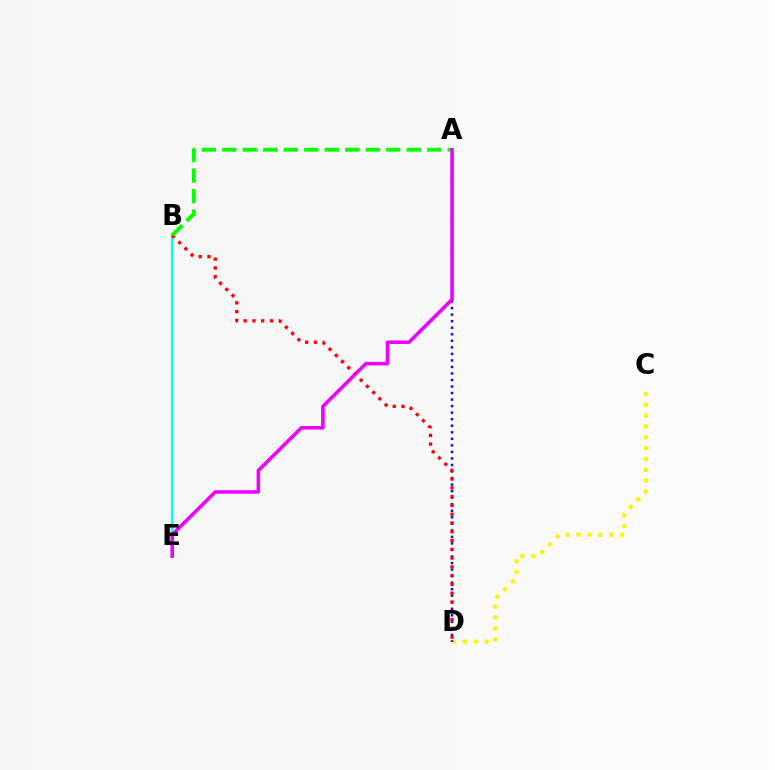{('C', 'D'): [{'color': '#fcf500', 'line_style': 'dotted', 'thickness': 2.95}], ('B', 'E'): [{'color': '#00fff6', 'line_style': 'solid', 'thickness': 1.61}], ('A', 'D'): [{'color': '#0010ff', 'line_style': 'dotted', 'thickness': 1.78}], ('B', 'D'): [{'color': '#ff0000', 'line_style': 'dotted', 'thickness': 2.39}], ('A', 'B'): [{'color': '#08ff00', 'line_style': 'dashed', 'thickness': 2.78}], ('A', 'E'): [{'color': '#ee00ff', 'line_style': 'solid', 'thickness': 2.56}]}